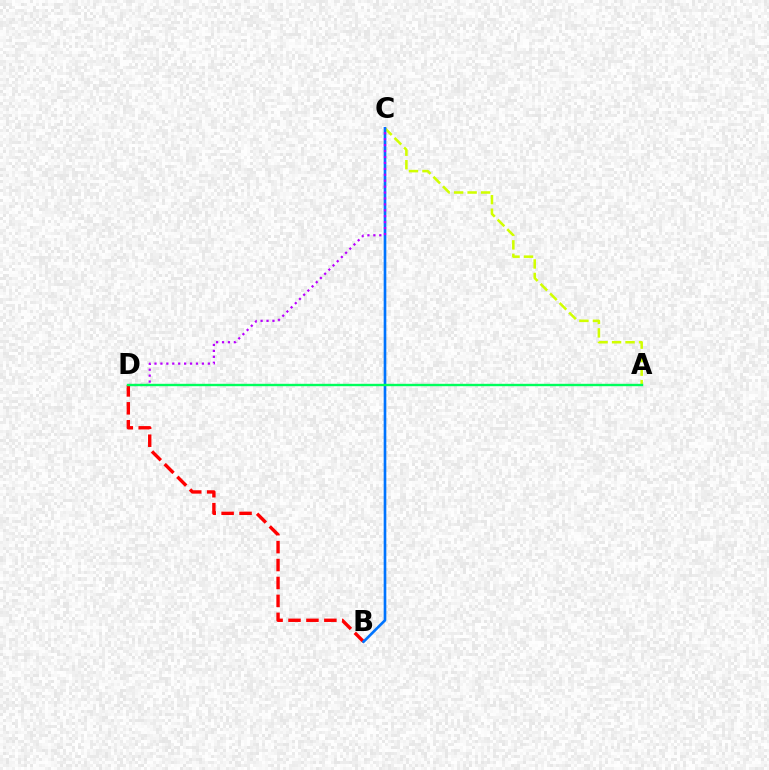{('B', 'D'): [{'color': '#ff0000', 'line_style': 'dashed', 'thickness': 2.43}], ('A', 'C'): [{'color': '#d1ff00', 'line_style': 'dashed', 'thickness': 1.83}], ('B', 'C'): [{'color': '#0074ff', 'line_style': 'solid', 'thickness': 1.91}], ('C', 'D'): [{'color': '#b900ff', 'line_style': 'dotted', 'thickness': 1.61}], ('A', 'D'): [{'color': '#00ff5c', 'line_style': 'solid', 'thickness': 1.71}]}